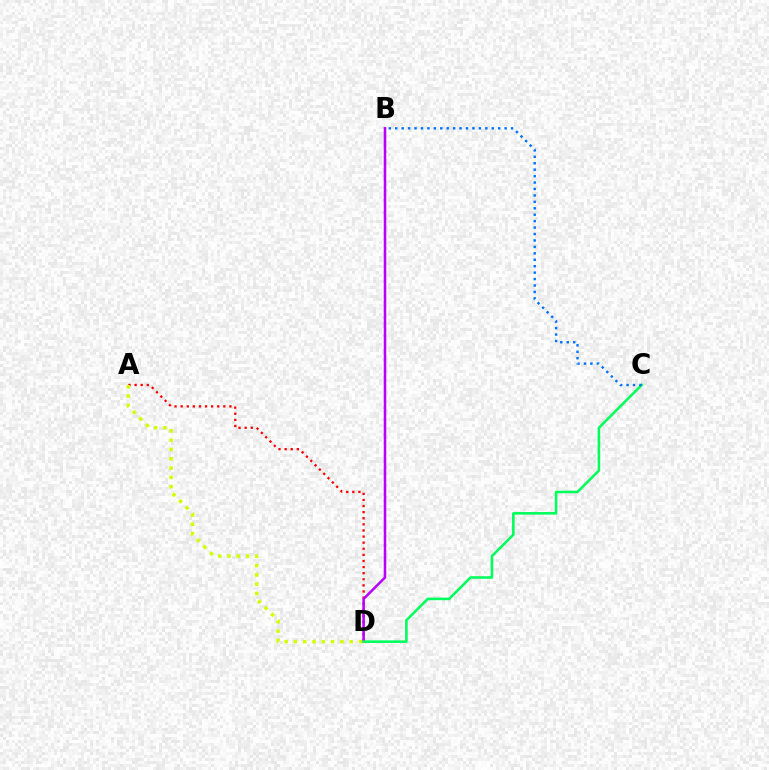{('A', 'D'): [{'color': '#ff0000', 'line_style': 'dotted', 'thickness': 1.66}, {'color': '#d1ff00', 'line_style': 'dotted', 'thickness': 2.53}], ('B', 'D'): [{'color': '#b900ff', 'line_style': 'solid', 'thickness': 1.83}], ('C', 'D'): [{'color': '#00ff5c', 'line_style': 'solid', 'thickness': 1.86}], ('B', 'C'): [{'color': '#0074ff', 'line_style': 'dotted', 'thickness': 1.75}]}